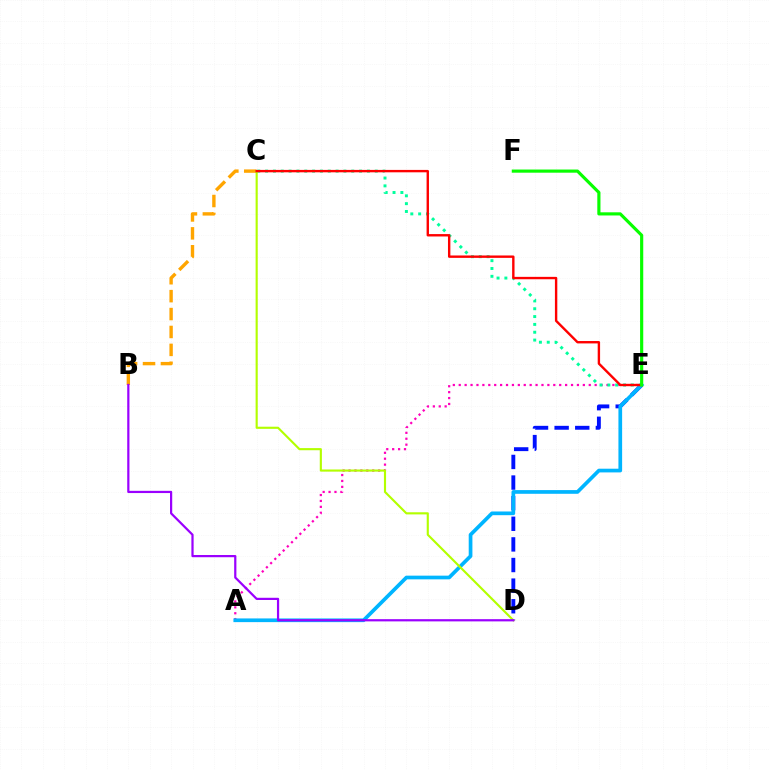{('A', 'E'): [{'color': '#ff00bd', 'line_style': 'dotted', 'thickness': 1.61}, {'color': '#00b5ff', 'line_style': 'solid', 'thickness': 2.66}], ('B', 'C'): [{'color': '#ffa500', 'line_style': 'dashed', 'thickness': 2.43}], ('D', 'E'): [{'color': '#0010ff', 'line_style': 'dashed', 'thickness': 2.8}], ('C', 'E'): [{'color': '#00ff9d', 'line_style': 'dotted', 'thickness': 2.13}, {'color': '#ff0000', 'line_style': 'solid', 'thickness': 1.72}], ('C', 'D'): [{'color': '#b3ff00', 'line_style': 'solid', 'thickness': 1.54}], ('E', 'F'): [{'color': '#08ff00', 'line_style': 'solid', 'thickness': 2.27}], ('B', 'D'): [{'color': '#9b00ff', 'line_style': 'solid', 'thickness': 1.6}]}